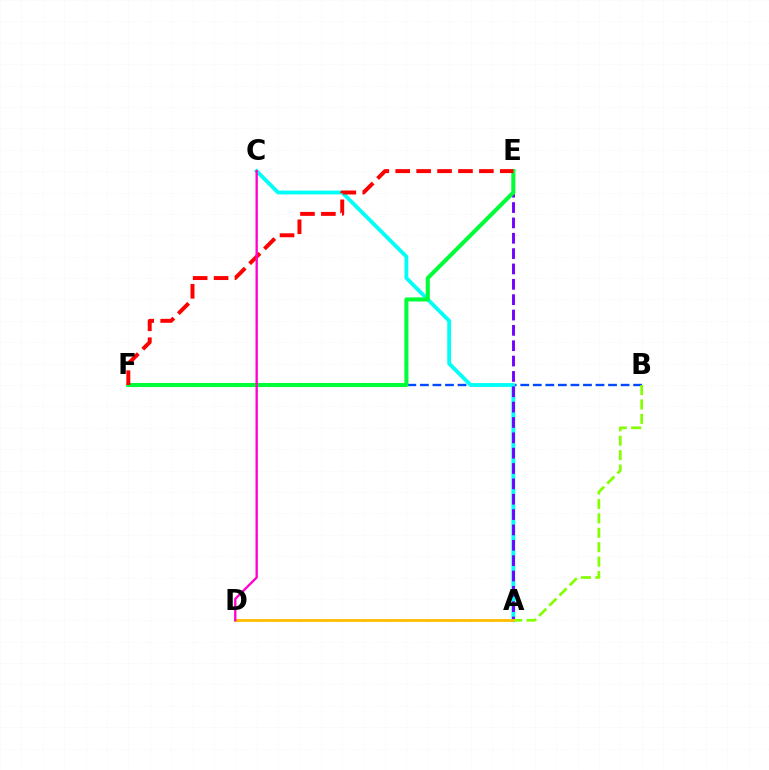{('B', 'F'): [{'color': '#004bff', 'line_style': 'dashed', 'thickness': 1.7}], ('A', 'C'): [{'color': '#00fff6', 'line_style': 'solid', 'thickness': 2.75}], ('A', 'E'): [{'color': '#7200ff', 'line_style': 'dashed', 'thickness': 2.09}], ('E', 'F'): [{'color': '#00ff39', 'line_style': 'solid', 'thickness': 2.93}, {'color': '#ff0000', 'line_style': 'dashed', 'thickness': 2.84}], ('A', 'B'): [{'color': '#84ff00', 'line_style': 'dashed', 'thickness': 1.96}], ('A', 'D'): [{'color': '#ffbd00', 'line_style': 'solid', 'thickness': 2.02}], ('C', 'D'): [{'color': '#ff00cf', 'line_style': 'solid', 'thickness': 1.68}]}